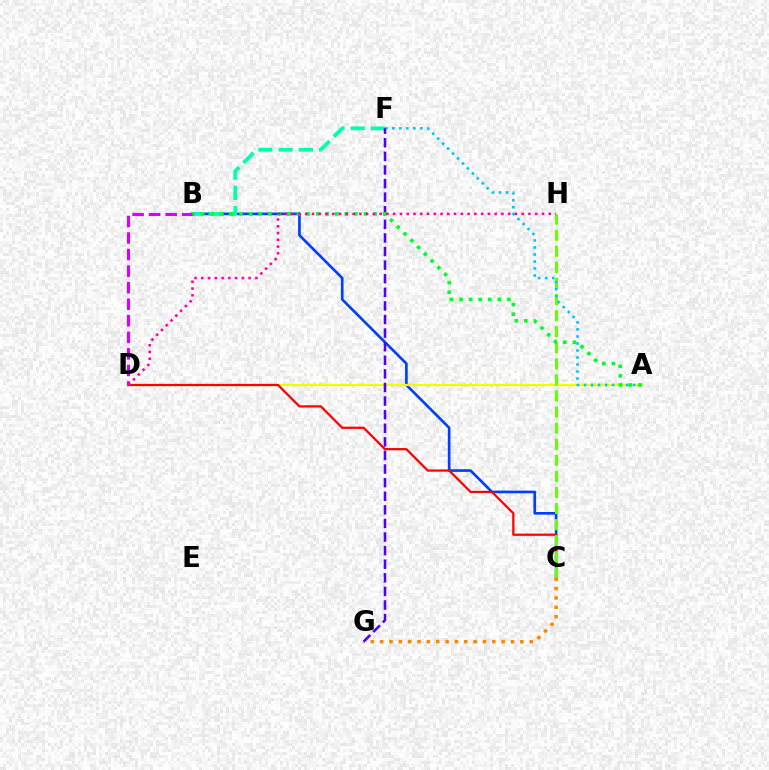{('B', 'C'): [{'color': '#003fff', 'line_style': 'solid', 'thickness': 1.91}], ('A', 'D'): [{'color': '#eeff00', 'line_style': 'solid', 'thickness': 1.65}], ('C', 'D'): [{'color': '#ff0000', 'line_style': 'solid', 'thickness': 1.61}], ('B', 'F'): [{'color': '#00ffaf', 'line_style': 'dashed', 'thickness': 2.75}], ('B', 'D'): [{'color': '#d600ff', 'line_style': 'dashed', 'thickness': 2.25}], ('C', 'H'): [{'color': '#66ff00', 'line_style': 'dashed', 'thickness': 2.18}], ('A', 'F'): [{'color': '#00c7ff', 'line_style': 'dotted', 'thickness': 1.91}], ('C', 'G'): [{'color': '#ff8800', 'line_style': 'dotted', 'thickness': 2.54}], ('F', 'G'): [{'color': '#4f00ff', 'line_style': 'dashed', 'thickness': 1.85}], ('A', 'B'): [{'color': '#00ff27', 'line_style': 'dotted', 'thickness': 2.6}], ('D', 'H'): [{'color': '#ff00a0', 'line_style': 'dotted', 'thickness': 1.84}]}